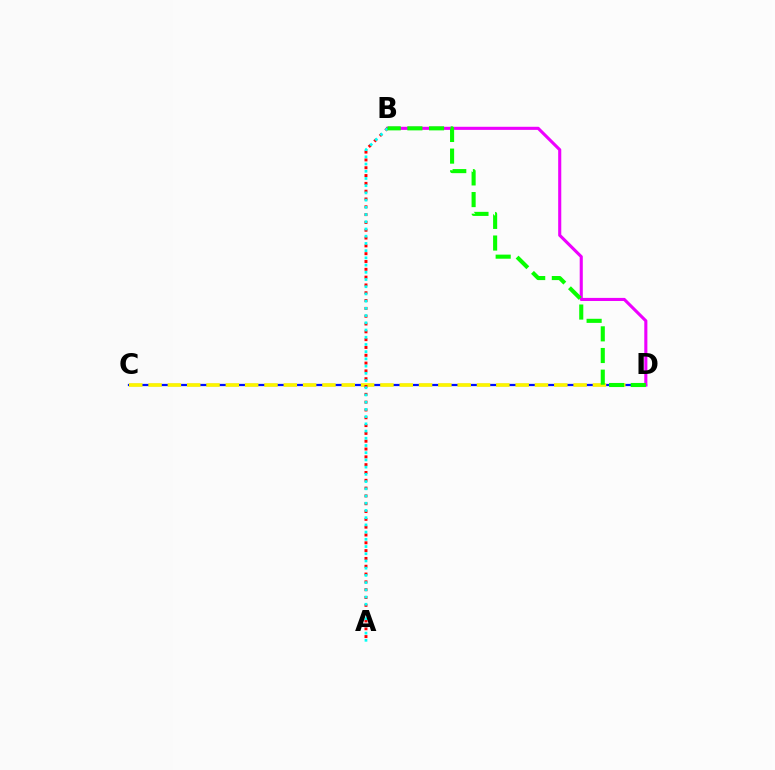{('C', 'D'): [{'color': '#0010ff', 'line_style': 'solid', 'thickness': 1.62}, {'color': '#fcf500', 'line_style': 'dashed', 'thickness': 2.62}], ('B', 'D'): [{'color': '#ee00ff', 'line_style': 'solid', 'thickness': 2.23}, {'color': '#08ff00', 'line_style': 'dashed', 'thickness': 2.94}], ('A', 'B'): [{'color': '#ff0000', 'line_style': 'dotted', 'thickness': 2.12}, {'color': '#00fff6', 'line_style': 'dotted', 'thickness': 1.96}]}